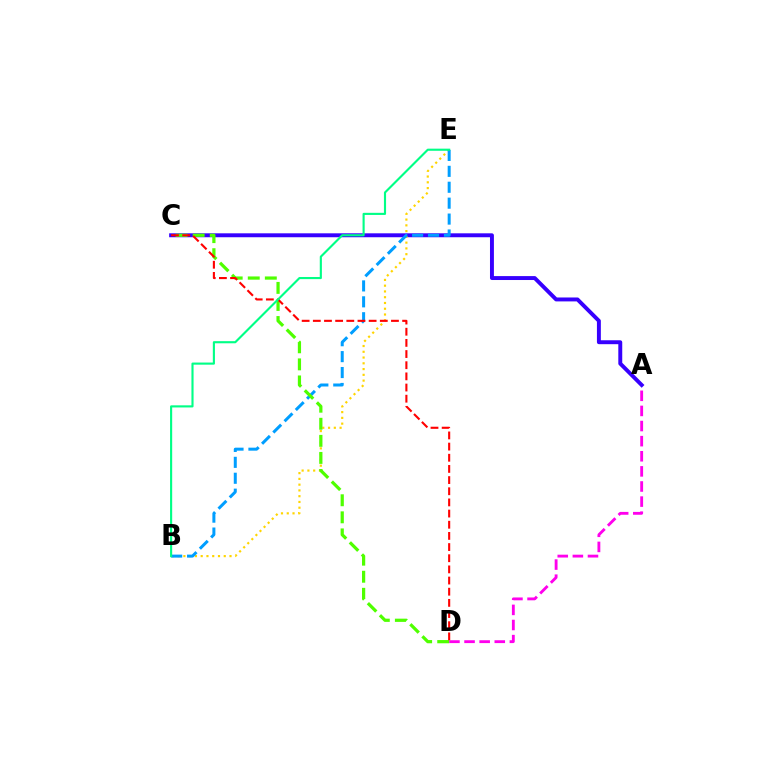{('A', 'D'): [{'color': '#ff00ed', 'line_style': 'dashed', 'thickness': 2.05}], ('A', 'C'): [{'color': '#3700ff', 'line_style': 'solid', 'thickness': 2.83}], ('B', 'E'): [{'color': '#ffd500', 'line_style': 'dotted', 'thickness': 1.57}, {'color': '#009eff', 'line_style': 'dashed', 'thickness': 2.16}, {'color': '#00ff86', 'line_style': 'solid', 'thickness': 1.53}], ('C', 'D'): [{'color': '#4fff00', 'line_style': 'dashed', 'thickness': 2.32}, {'color': '#ff0000', 'line_style': 'dashed', 'thickness': 1.52}]}